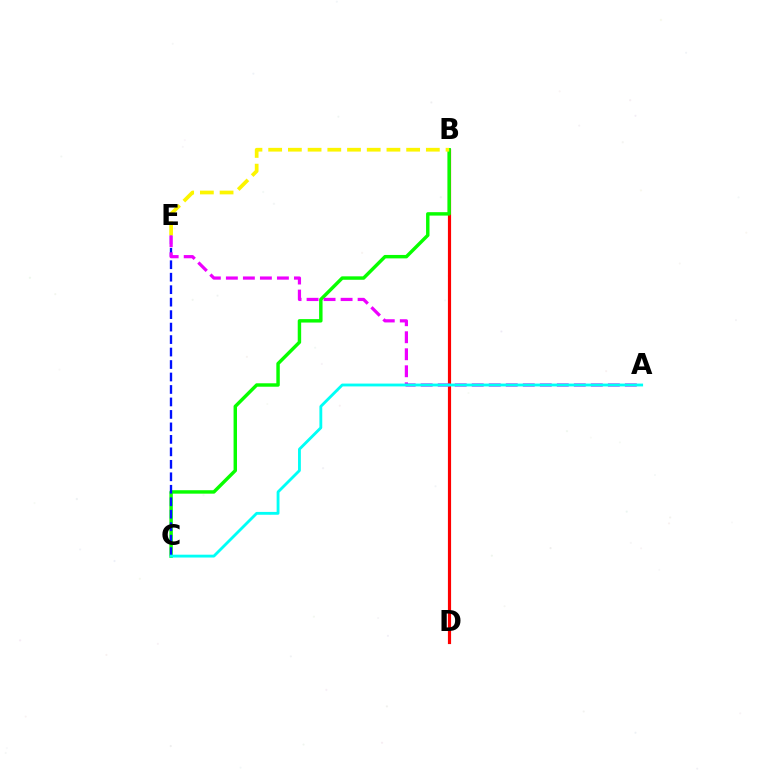{('B', 'D'): [{'color': '#ff0000', 'line_style': 'solid', 'thickness': 2.29}], ('B', 'C'): [{'color': '#08ff00', 'line_style': 'solid', 'thickness': 2.47}], ('C', 'E'): [{'color': '#0010ff', 'line_style': 'dashed', 'thickness': 1.69}], ('A', 'E'): [{'color': '#ee00ff', 'line_style': 'dashed', 'thickness': 2.31}], ('B', 'E'): [{'color': '#fcf500', 'line_style': 'dashed', 'thickness': 2.68}], ('A', 'C'): [{'color': '#00fff6', 'line_style': 'solid', 'thickness': 2.04}]}